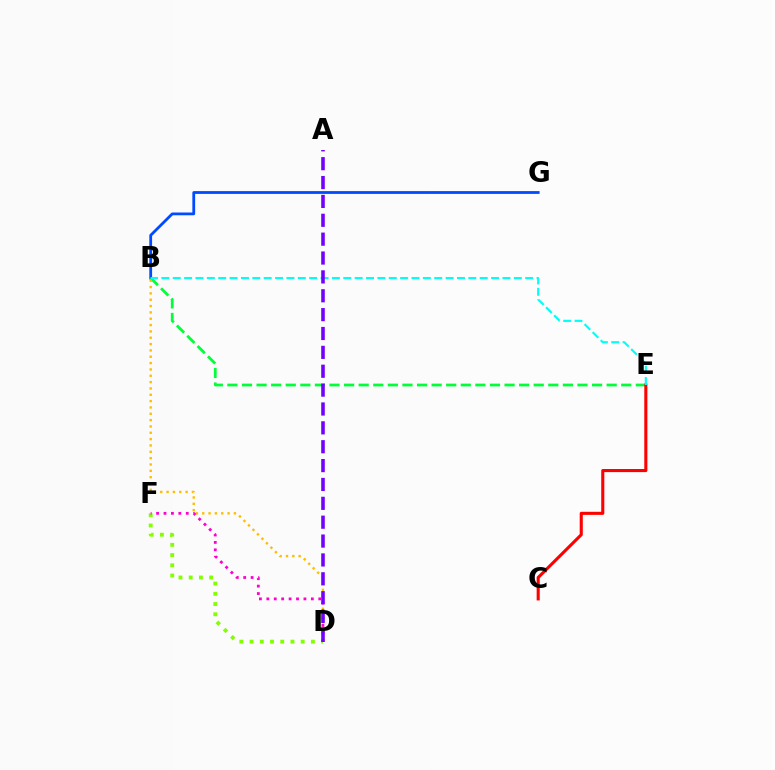{('D', 'F'): [{'color': '#84ff00', 'line_style': 'dotted', 'thickness': 2.78}, {'color': '#ff00cf', 'line_style': 'dotted', 'thickness': 2.02}], ('B', 'G'): [{'color': '#004bff', 'line_style': 'solid', 'thickness': 2.01}], ('B', 'E'): [{'color': '#00ff39', 'line_style': 'dashed', 'thickness': 1.98}, {'color': '#00fff6', 'line_style': 'dashed', 'thickness': 1.54}], ('C', 'E'): [{'color': '#ff0000', 'line_style': 'solid', 'thickness': 2.22}], ('B', 'D'): [{'color': '#ffbd00', 'line_style': 'dotted', 'thickness': 1.72}], ('A', 'D'): [{'color': '#7200ff', 'line_style': 'dashed', 'thickness': 2.56}]}